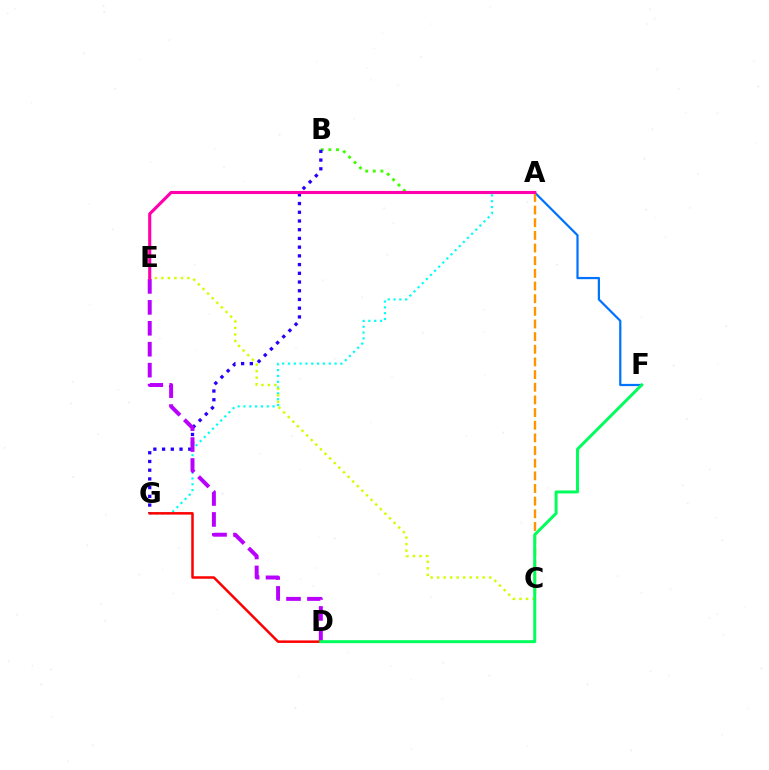{('A', 'G'): [{'color': '#00fff6', 'line_style': 'dotted', 'thickness': 1.58}], ('A', 'F'): [{'color': '#0074ff', 'line_style': 'solid', 'thickness': 1.6}], ('A', 'B'): [{'color': '#3dff00', 'line_style': 'dotted', 'thickness': 2.07}], ('A', 'C'): [{'color': '#ff9400', 'line_style': 'dashed', 'thickness': 1.72}], ('C', 'E'): [{'color': '#d1ff00', 'line_style': 'dotted', 'thickness': 1.77}], ('B', 'G'): [{'color': '#2500ff', 'line_style': 'dotted', 'thickness': 2.37}], ('D', 'E'): [{'color': '#b900ff', 'line_style': 'dashed', 'thickness': 2.84}], ('D', 'G'): [{'color': '#ff0000', 'line_style': 'solid', 'thickness': 1.8}], ('A', 'E'): [{'color': '#ff00ac', 'line_style': 'solid', 'thickness': 2.25}], ('D', 'F'): [{'color': '#00ff5c', 'line_style': 'solid', 'thickness': 2.15}]}